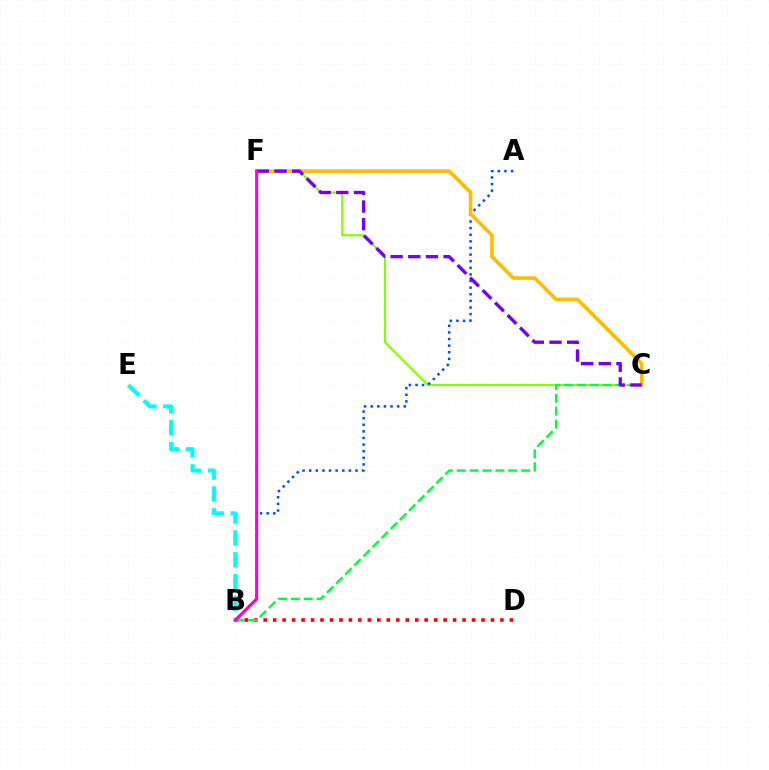{('C', 'F'): [{'color': '#84ff00', 'line_style': 'solid', 'thickness': 1.52}, {'color': '#ffbd00', 'line_style': 'solid', 'thickness': 2.59}, {'color': '#7200ff', 'line_style': 'dashed', 'thickness': 2.4}], ('A', 'B'): [{'color': '#004bff', 'line_style': 'dotted', 'thickness': 1.8}], ('B', 'D'): [{'color': '#ff0000', 'line_style': 'dotted', 'thickness': 2.57}], ('B', 'C'): [{'color': '#00ff39', 'line_style': 'dashed', 'thickness': 1.75}], ('B', 'E'): [{'color': '#00fff6', 'line_style': 'dashed', 'thickness': 2.96}], ('B', 'F'): [{'color': '#ff00cf', 'line_style': 'solid', 'thickness': 2.2}]}